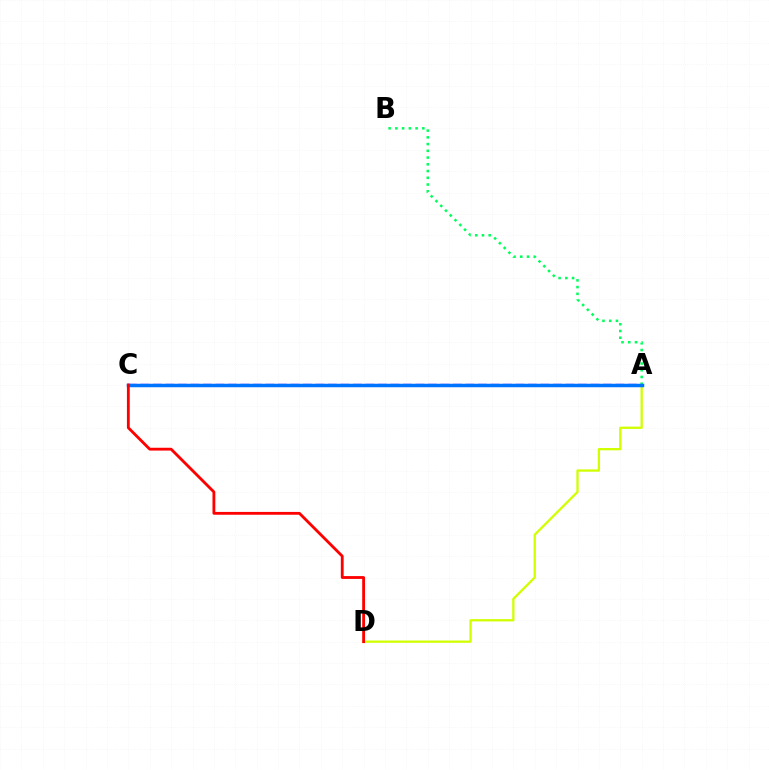{('A', 'D'): [{'color': '#d1ff00', 'line_style': 'solid', 'thickness': 1.65}], ('A', 'C'): [{'color': '#b900ff', 'line_style': 'dashed', 'thickness': 1.7}, {'color': '#0074ff', 'line_style': 'solid', 'thickness': 2.51}], ('A', 'B'): [{'color': '#00ff5c', 'line_style': 'dotted', 'thickness': 1.83}], ('C', 'D'): [{'color': '#ff0000', 'line_style': 'solid', 'thickness': 2.03}]}